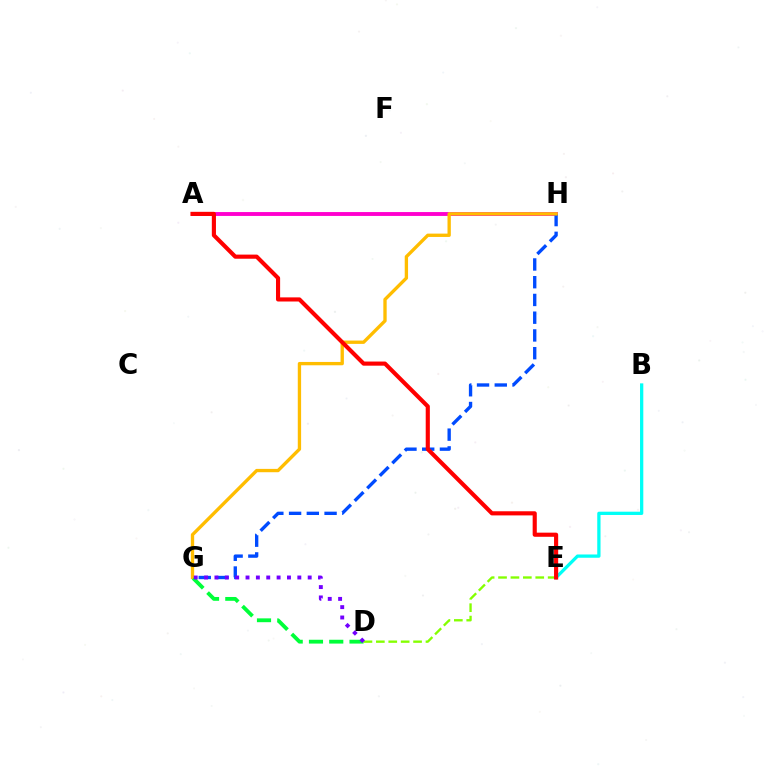{('B', 'E'): [{'color': '#00fff6', 'line_style': 'solid', 'thickness': 2.36}], ('A', 'H'): [{'color': '#ff00cf', 'line_style': 'solid', 'thickness': 2.79}], ('G', 'H'): [{'color': '#004bff', 'line_style': 'dashed', 'thickness': 2.41}, {'color': '#ffbd00', 'line_style': 'solid', 'thickness': 2.4}], ('D', 'G'): [{'color': '#00ff39', 'line_style': 'dashed', 'thickness': 2.75}, {'color': '#7200ff', 'line_style': 'dotted', 'thickness': 2.82}], ('D', 'E'): [{'color': '#84ff00', 'line_style': 'dashed', 'thickness': 1.69}], ('A', 'E'): [{'color': '#ff0000', 'line_style': 'solid', 'thickness': 2.97}]}